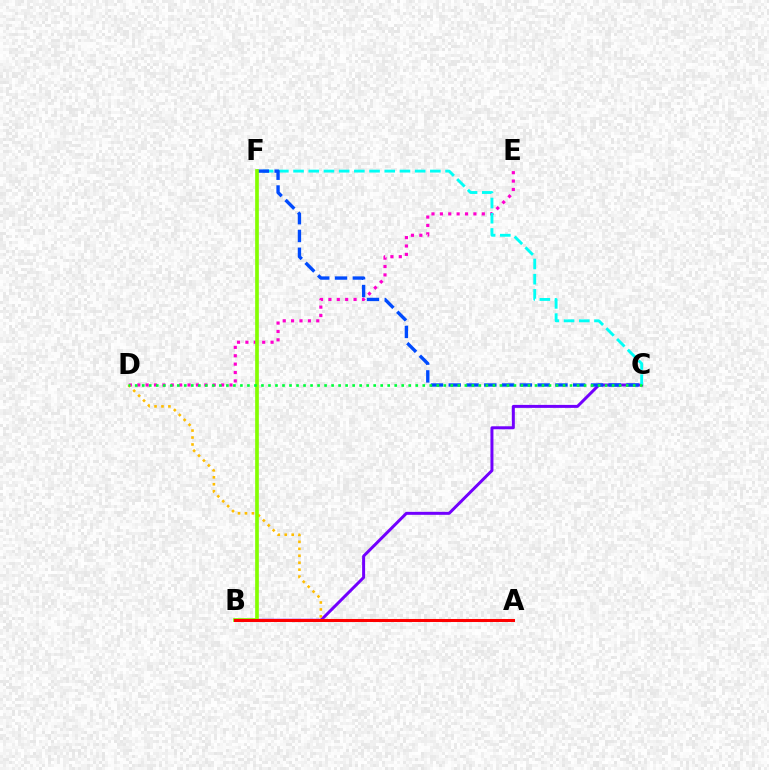{('B', 'C'): [{'color': '#7200ff', 'line_style': 'solid', 'thickness': 2.15}], ('D', 'E'): [{'color': '#ff00cf', 'line_style': 'dotted', 'thickness': 2.28}], ('C', 'F'): [{'color': '#00fff6', 'line_style': 'dashed', 'thickness': 2.06}, {'color': '#004bff', 'line_style': 'dashed', 'thickness': 2.42}], ('A', 'D'): [{'color': '#ffbd00', 'line_style': 'dotted', 'thickness': 1.89}], ('B', 'F'): [{'color': '#84ff00', 'line_style': 'solid', 'thickness': 2.65}], ('C', 'D'): [{'color': '#00ff39', 'line_style': 'dotted', 'thickness': 1.91}], ('A', 'B'): [{'color': '#ff0000', 'line_style': 'solid', 'thickness': 2.18}]}